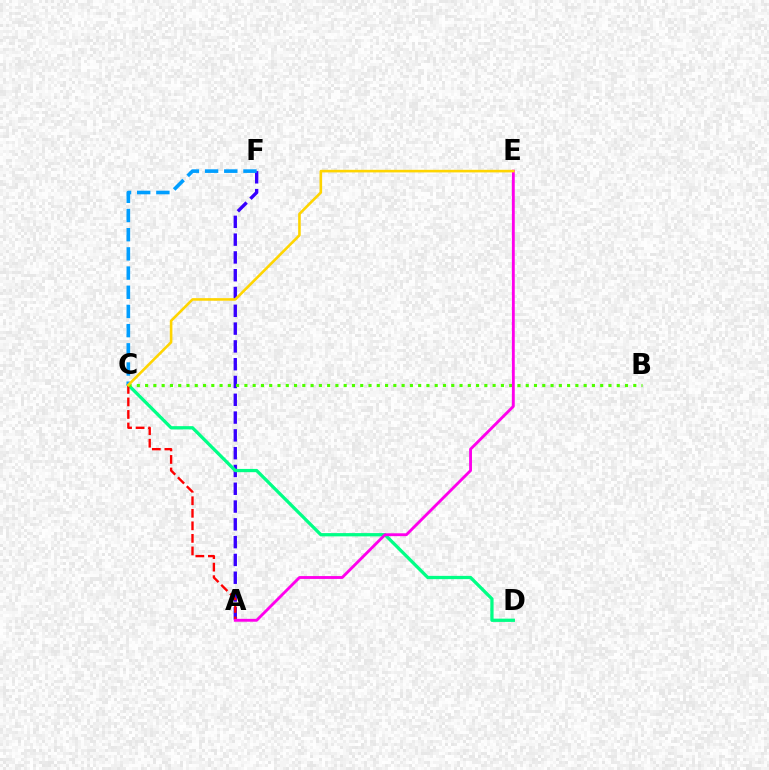{('A', 'F'): [{'color': '#3700ff', 'line_style': 'dashed', 'thickness': 2.42}], ('C', 'D'): [{'color': '#00ff86', 'line_style': 'solid', 'thickness': 2.35}], ('A', 'C'): [{'color': '#ff0000', 'line_style': 'dashed', 'thickness': 1.7}], ('B', 'C'): [{'color': '#4fff00', 'line_style': 'dotted', 'thickness': 2.25}], ('A', 'E'): [{'color': '#ff00ed', 'line_style': 'solid', 'thickness': 2.06}], ('C', 'F'): [{'color': '#009eff', 'line_style': 'dashed', 'thickness': 2.61}], ('C', 'E'): [{'color': '#ffd500', 'line_style': 'solid', 'thickness': 1.87}]}